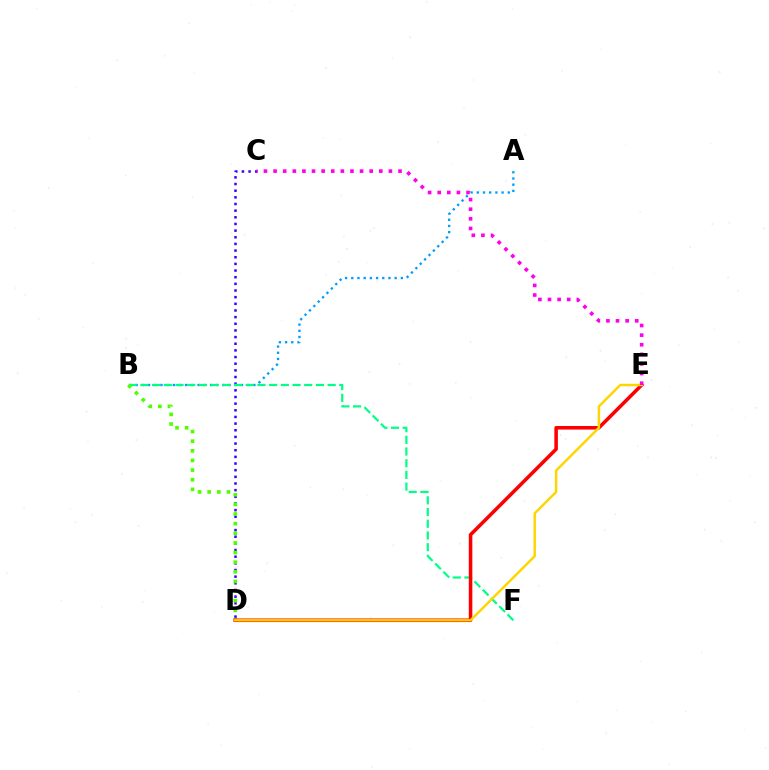{('C', 'D'): [{'color': '#3700ff', 'line_style': 'dotted', 'thickness': 1.81}], ('A', 'B'): [{'color': '#009eff', 'line_style': 'dotted', 'thickness': 1.68}], ('B', 'F'): [{'color': '#00ff86', 'line_style': 'dashed', 'thickness': 1.59}], ('B', 'D'): [{'color': '#4fff00', 'line_style': 'dotted', 'thickness': 2.62}], ('D', 'E'): [{'color': '#ff0000', 'line_style': 'solid', 'thickness': 2.55}, {'color': '#ffd500', 'line_style': 'solid', 'thickness': 1.75}], ('C', 'E'): [{'color': '#ff00ed', 'line_style': 'dotted', 'thickness': 2.61}]}